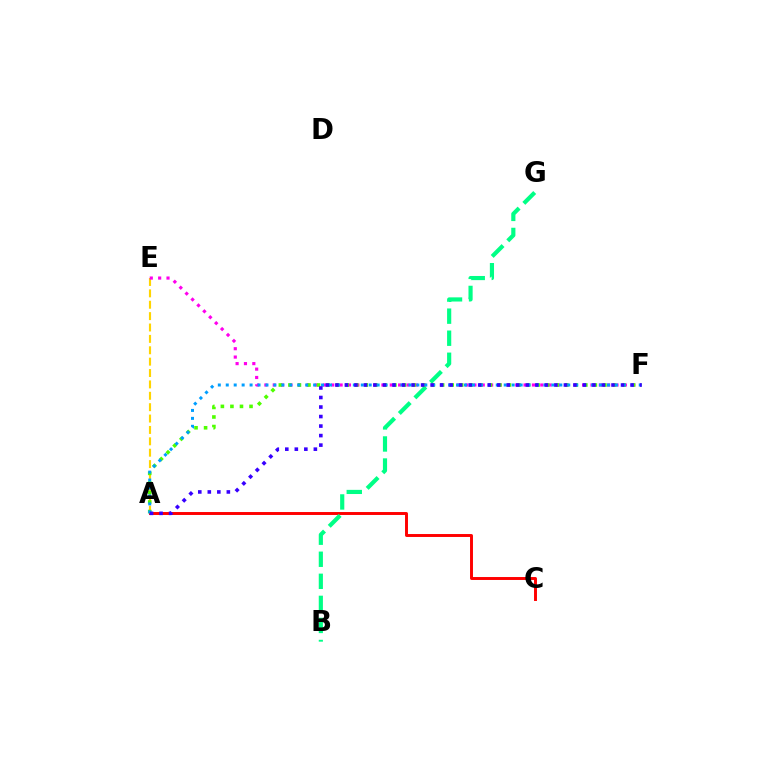{('A', 'C'): [{'color': '#ff0000', 'line_style': 'solid', 'thickness': 2.12}], ('B', 'G'): [{'color': '#00ff86', 'line_style': 'dashed', 'thickness': 3.0}], ('A', 'E'): [{'color': '#ffd500', 'line_style': 'dashed', 'thickness': 1.55}], ('E', 'F'): [{'color': '#ff00ed', 'line_style': 'dotted', 'thickness': 2.27}], ('A', 'F'): [{'color': '#4fff00', 'line_style': 'dotted', 'thickness': 2.59}, {'color': '#009eff', 'line_style': 'dotted', 'thickness': 2.16}, {'color': '#3700ff', 'line_style': 'dotted', 'thickness': 2.59}]}